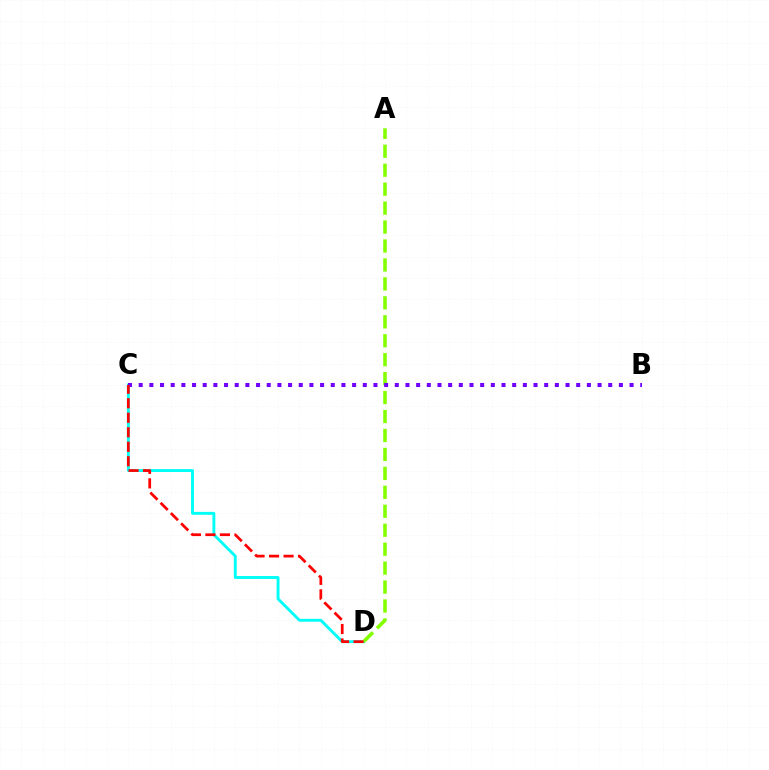{('C', 'D'): [{'color': '#00fff6', 'line_style': 'solid', 'thickness': 2.09}, {'color': '#ff0000', 'line_style': 'dashed', 'thickness': 1.97}], ('A', 'D'): [{'color': '#84ff00', 'line_style': 'dashed', 'thickness': 2.57}], ('B', 'C'): [{'color': '#7200ff', 'line_style': 'dotted', 'thickness': 2.9}]}